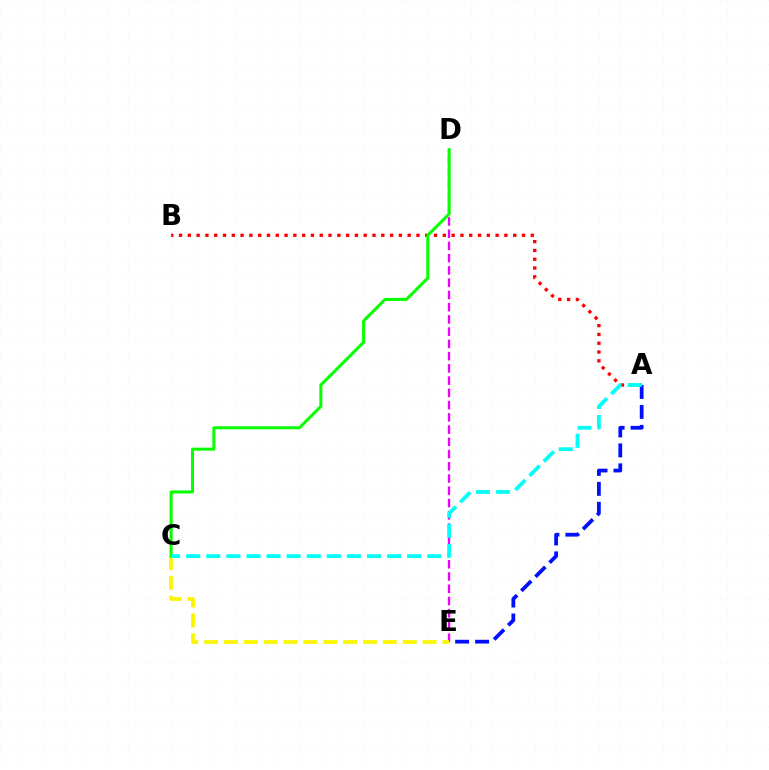{('A', 'B'): [{'color': '#ff0000', 'line_style': 'dotted', 'thickness': 2.39}], ('D', 'E'): [{'color': '#ee00ff', 'line_style': 'dashed', 'thickness': 1.66}], ('C', 'E'): [{'color': '#fcf500', 'line_style': 'dashed', 'thickness': 2.7}], ('A', 'E'): [{'color': '#0010ff', 'line_style': 'dashed', 'thickness': 2.71}], ('C', 'D'): [{'color': '#08ff00', 'line_style': 'solid', 'thickness': 2.18}], ('A', 'C'): [{'color': '#00fff6', 'line_style': 'dashed', 'thickness': 2.73}]}